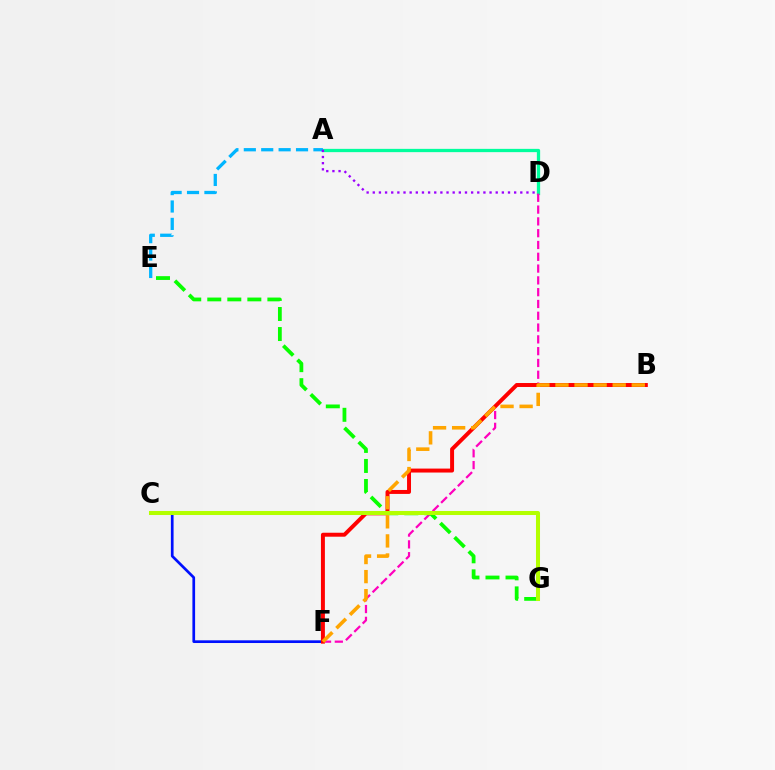{('A', 'D'): [{'color': '#00ff9d', 'line_style': 'solid', 'thickness': 2.36}, {'color': '#9b00ff', 'line_style': 'dotted', 'thickness': 1.67}], ('D', 'F'): [{'color': '#ff00bd', 'line_style': 'dashed', 'thickness': 1.6}], ('C', 'F'): [{'color': '#0010ff', 'line_style': 'solid', 'thickness': 1.94}], ('A', 'E'): [{'color': '#00b5ff', 'line_style': 'dashed', 'thickness': 2.36}], ('E', 'G'): [{'color': '#08ff00', 'line_style': 'dashed', 'thickness': 2.72}], ('B', 'F'): [{'color': '#ff0000', 'line_style': 'solid', 'thickness': 2.85}, {'color': '#ffa500', 'line_style': 'dashed', 'thickness': 2.59}], ('C', 'G'): [{'color': '#b3ff00', 'line_style': 'solid', 'thickness': 2.91}]}